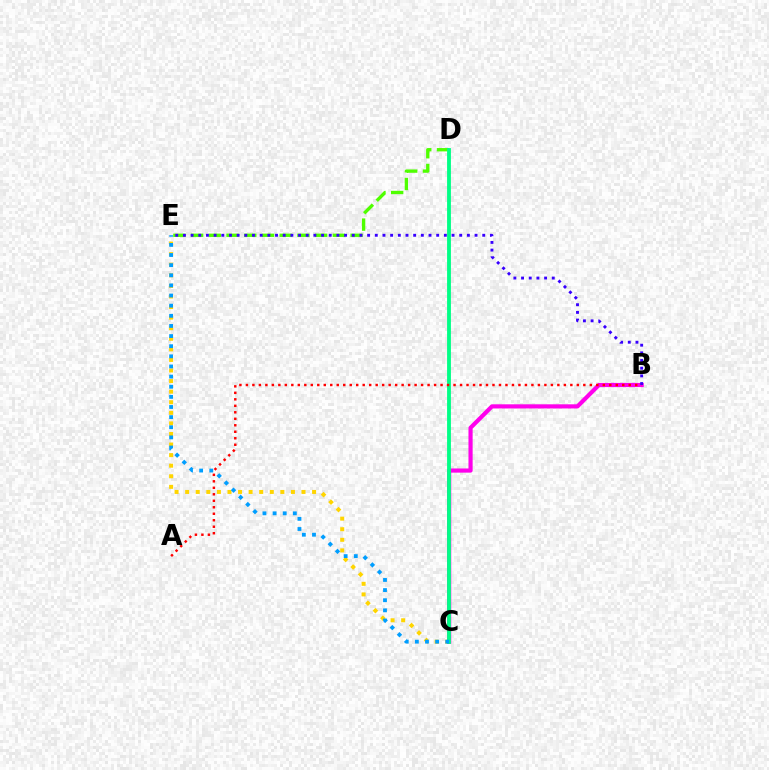{('C', 'E'): [{'color': '#ffd500', 'line_style': 'dotted', 'thickness': 2.87}, {'color': '#009eff', 'line_style': 'dotted', 'thickness': 2.75}], ('D', 'E'): [{'color': '#4fff00', 'line_style': 'dashed', 'thickness': 2.41}], ('B', 'C'): [{'color': '#ff00ed', 'line_style': 'solid', 'thickness': 3.0}], ('B', 'E'): [{'color': '#3700ff', 'line_style': 'dotted', 'thickness': 2.09}], ('C', 'D'): [{'color': '#00ff86', 'line_style': 'solid', 'thickness': 2.76}], ('A', 'B'): [{'color': '#ff0000', 'line_style': 'dotted', 'thickness': 1.76}]}